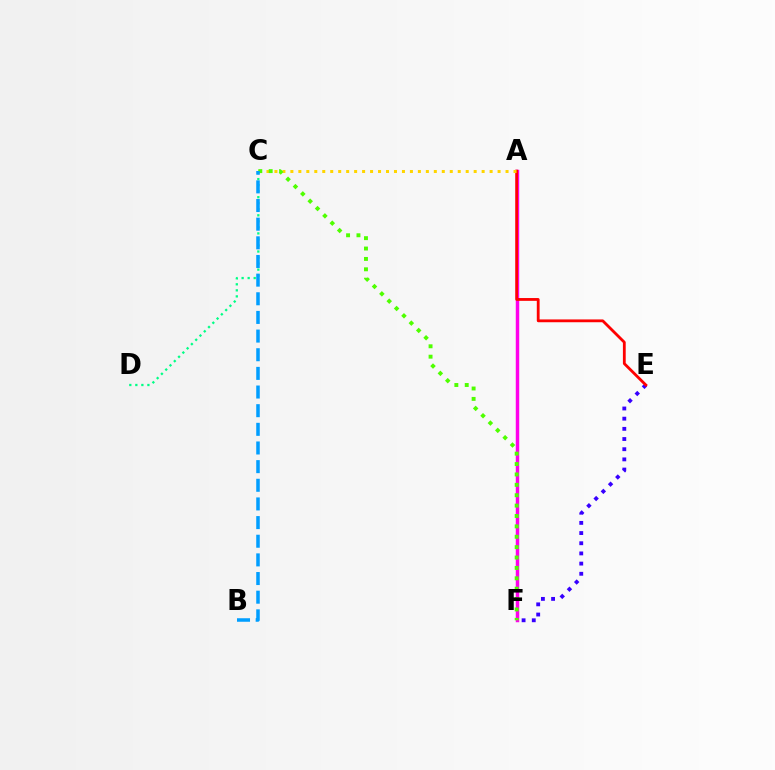{('A', 'F'): [{'color': '#ff00ed', 'line_style': 'solid', 'thickness': 2.49}], ('E', 'F'): [{'color': '#3700ff', 'line_style': 'dotted', 'thickness': 2.77}], ('A', 'E'): [{'color': '#ff0000', 'line_style': 'solid', 'thickness': 2.02}], ('A', 'C'): [{'color': '#ffd500', 'line_style': 'dotted', 'thickness': 2.17}], ('C', 'F'): [{'color': '#4fff00', 'line_style': 'dotted', 'thickness': 2.82}], ('C', 'D'): [{'color': '#00ff86', 'line_style': 'dotted', 'thickness': 1.64}], ('B', 'C'): [{'color': '#009eff', 'line_style': 'dashed', 'thickness': 2.53}]}